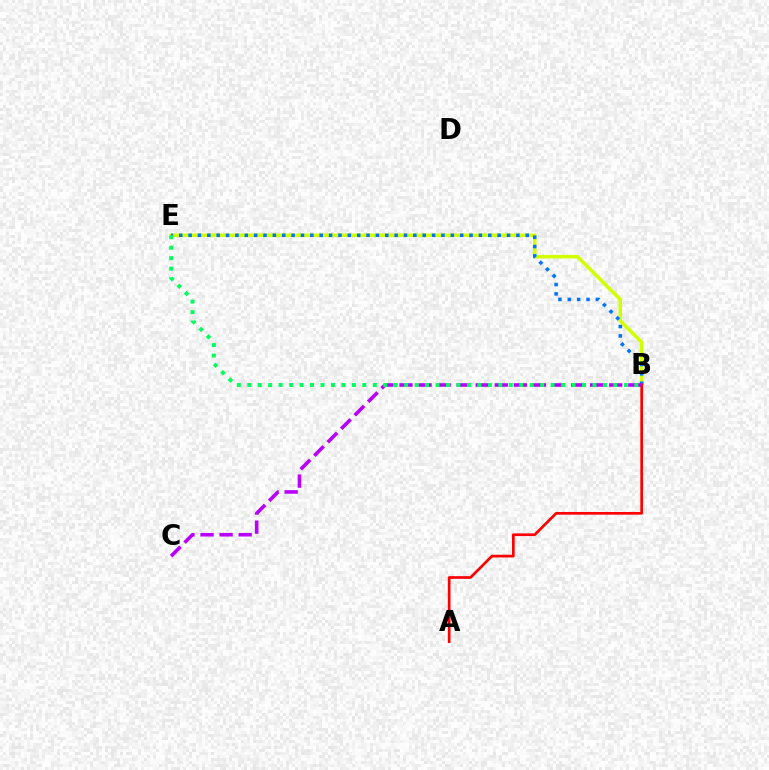{('B', 'E'): [{'color': '#d1ff00', 'line_style': 'solid', 'thickness': 2.55}, {'color': '#0074ff', 'line_style': 'dotted', 'thickness': 2.54}, {'color': '#00ff5c', 'line_style': 'dotted', 'thickness': 2.84}], ('A', 'B'): [{'color': '#ff0000', 'line_style': 'solid', 'thickness': 1.94}], ('B', 'C'): [{'color': '#b900ff', 'line_style': 'dashed', 'thickness': 2.59}]}